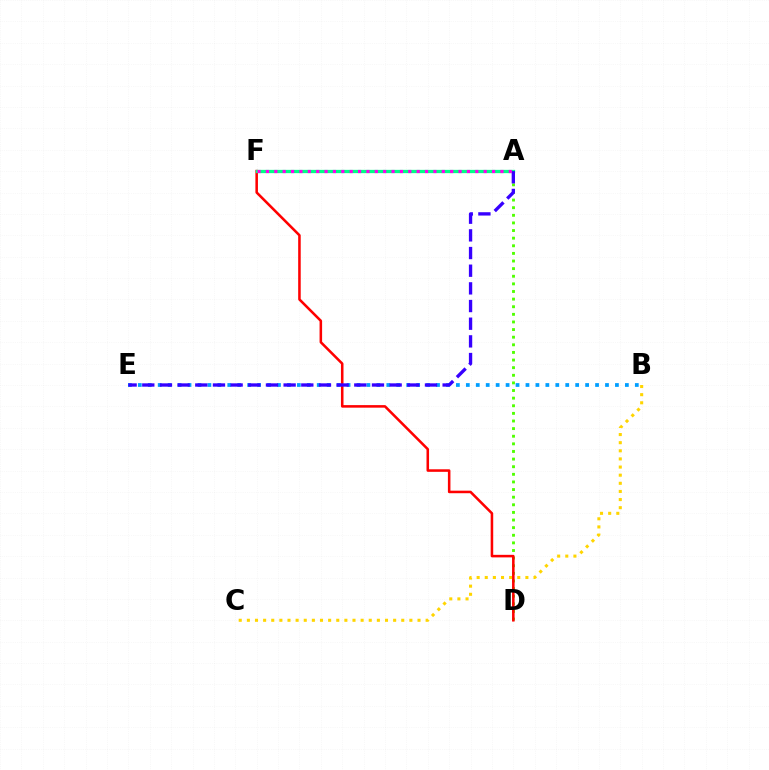{('B', 'E'): [{'color': '#009eff', 'line_style': 'dotted', 'thickness': 2.7}], ('A', 'D'): [{'color': '#4fff00', 'line_style': 'dotted', 'thickness': 2.07}], ('B', 'C'): [{'color': '#ffd500', 'line_style': 'dotted', 'thickness': 2.21}], ('D', 'F'): [{'color': '#ff0000', 'line_style': 'solid', 'thickness': 1.83}], ('A', 'F'): [{'color': '#00ff86', 'line_style': 'solid', 'thickness': 2.37}, {'color': '#ff00ed', 'line_style': 'dotted', 'thickness': 2.28}], ('A', 'E'): [{'color': '#3700ff', 'line_style': 'dashed', 'thickness': 2.4}]}